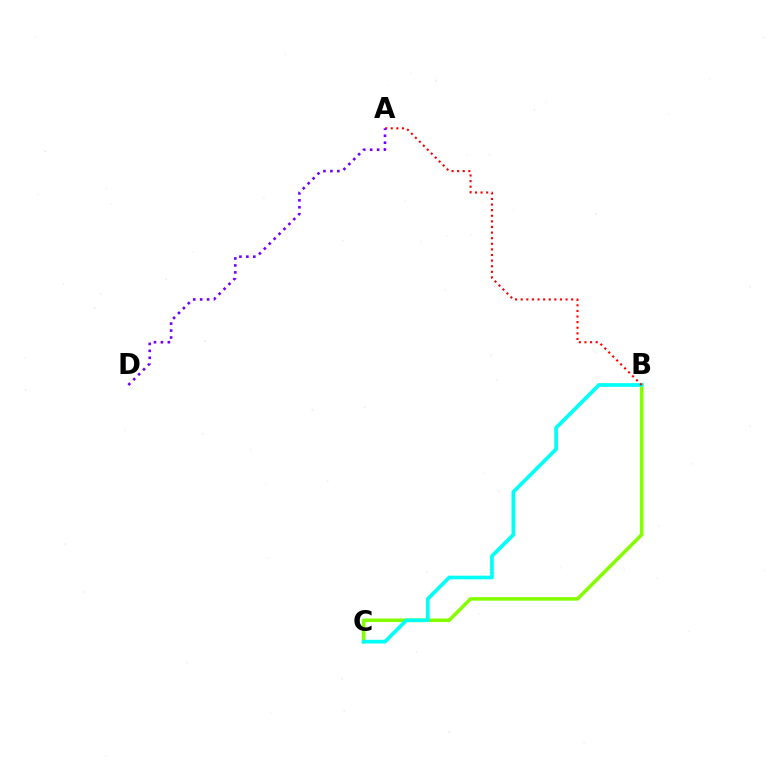{('B', 'C'): [{'color': '#84ff00', 'line_style': 'solid', 'thickness': 2.55}, {'color': '#00fff6', 'line_style': 'solid', 'thickness': 2.66}], ('A', 'B'): [{'color': '#ff0000', 'line_style': 'dotted', 'thickness': 1.52}], ('A', 'D'): [{'color': '#7200ff', 'line_style': 'dotted', 'thickness': 1.89}]}